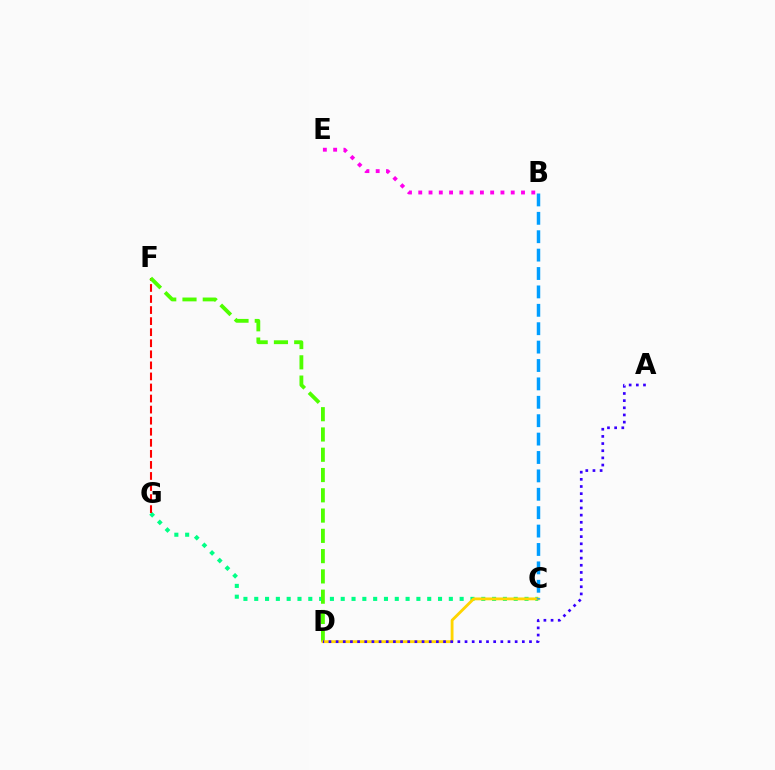{('C', 'G'): [{'color': '#00ff86', 'line_style': 'dotted', 'thickness': 2.94}], ('B', 'E'): [{'color': '#ff00ed', 'line_style': 'dotted', 'thickness': 2.79}], ('F', 'G'): [{'color': '#ff0000', 'line_style': 'dashed', 'thickness': 1.5}], ('D', 'F'): [{'color': '#4fff00', 'line_style': 'dashed', 'thickness': 2.75}], ('C', 'D'): [{'color': '#ffd500', 'line_style': 'solid', 'thickness': 2.04}], ('B', 'C'): [{'color': '#009eff', 'line_style': 'dashed', 'thickness': 2.5}], ('A', 'D'): [{'color': '#3700ff', 'line_style': 'dotted', 'thickness': 1.95}]}